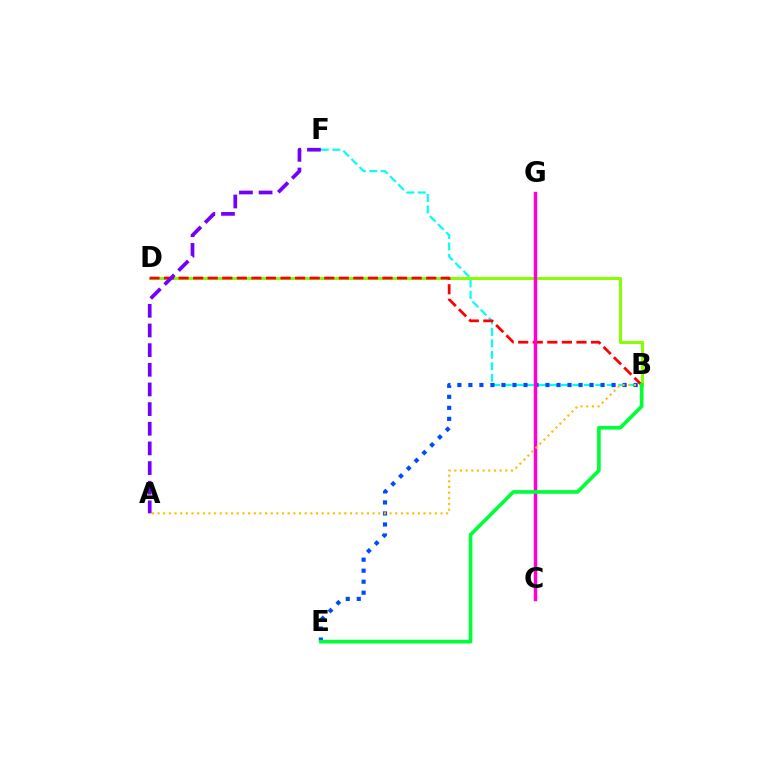{('B', 'F'): [{'color': '#00fff6', 'line_style': 'dashed', 'thickness': 1.56}], ('B', 'E'): [{'color': '#004bff', 'line_style': 'dotted', 'thickness': 2.99}, {'color': '#00ff39', 'line_style': 'solid', 'thickness': 2.65}], ('B', 'D'): [{'color': '#84ff00', 'line_style': 'solid', 'thickness': 2.18}, {'color': '#ff0000', 'line_style': 'dashed', 'thickness': 1.98}], ('C', 'G'): [{'color': '#ff00cf', 'line_style': 'solid', 'thickness': 2.48}], ('A', 'B'): [{'color': '#ffbd00', 'line_style': 'dotted', 'thickness': 1.54}], ('A', 'F'): [{'color': '#7200ff', 'line_style': 'dashed', 'thickness': 2.67}]}